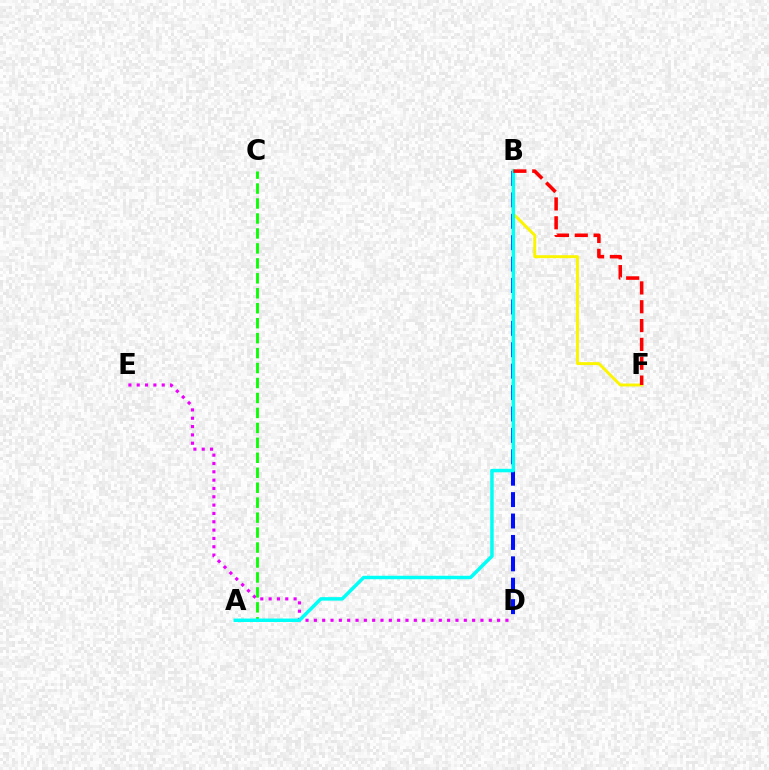{('B', 'D'): [{'color': '#0010ff', 'line_style': 'dashed', 'thickness': 2.91}], ('D', 'E'): [{'color': '#ee00ff', 'line_style': 'dotted', 'thickness': 2.26}], ('B', 'F'): [{'color': '#fcf500', 'line_style': 'solid', 'thickness': 2.11}, {'color': '#ff0000', 'line_style': 'dashed', 'thickness': 2.56}], ('A', 'C'): [{'color': '#08ff00', 'line_style': 'dashed', 'thickness': 2.03}], ('A', 'B'): [{'color': '#00fff6', 'line_style': 'solid', 'thickness': 2.5}]}